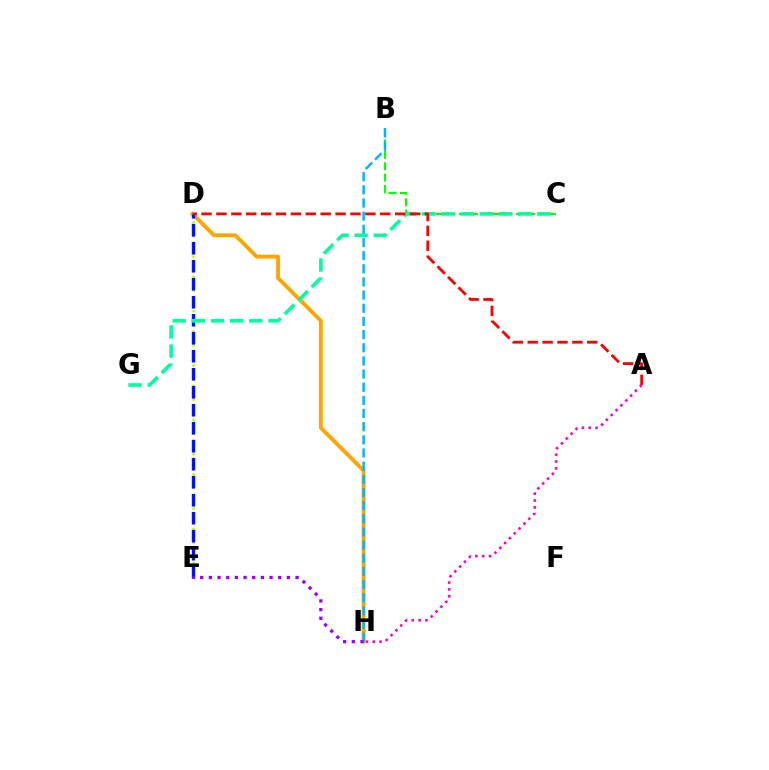{('B', 'C'): [{'color': '#08ff00', 'line_style': 'dashed', 'thickness': 1.55}], ('A', 'H'): [{'color': '#ff00bd', 'line_style': 'dotted', 'thickness': 1.86}], ('D', 'H'): [{'color': '#ffa500', 'line_style': 'solid', 'thickness': 2.78}], ('D', 'E'): [{'color': '#b3ff00', 'line_style': 'dotted', 'thickness': 1.85}, {'color': '#0010ff', 'line_style': 'dashed', 'thickness': 2.44}], ('B', 'H'): [{'color': '#00b5ff', 'line_style': 'dashed', 'thickness': 1.79}], ('E', 'H'): [{'color': '#9b00ff', 'line_style': 'dotted', 'thickness': 2.36}], ('C', 'G'): [{'color': '#00ff9d', 'line_style': 'dashed', 'thickness': 2.6}], ('A', 'D'): [{'color': '#ff0000', 'line_style': 'dashed', 'thickness': 2.02}]}